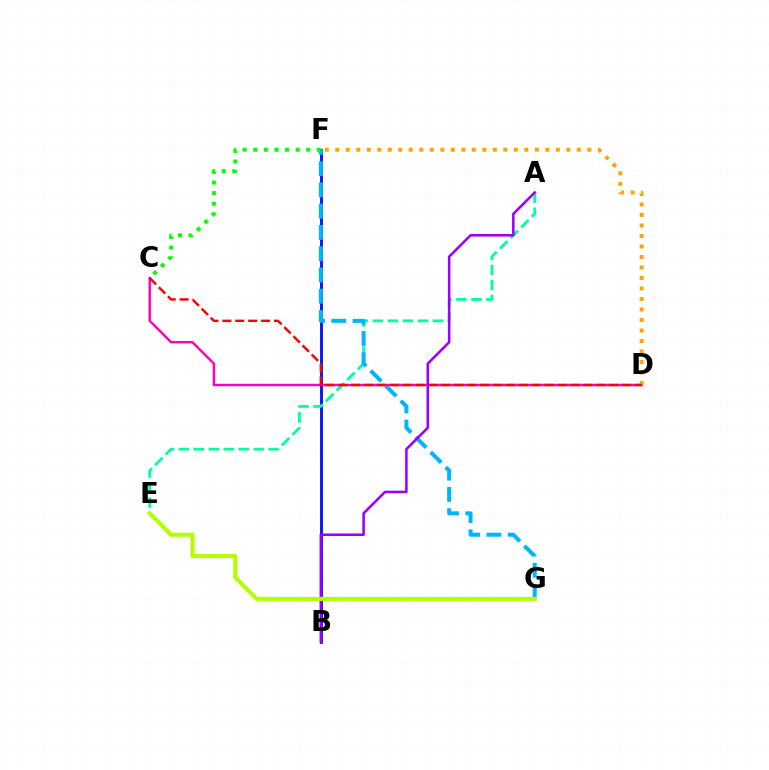{('B', 'F'): [{'color': '#0010ff', 'line_style': 'solid', 'thickness': 2.03}], ('A', 'E'): [{'color': '#00ff9d', 'line_style': 'dashed', 'thickness': 2.04}], ('F', 'G'): [{'color': '#00b5ff', 'line_style': 'dashed', 'thickness': 2.89}], ('C', 'F'): [{'color': '#08ff00', 'line_style': 'dotted', 'thickness': 2.88}], ('C', 'D'): [{'color': '#ff00bd', 'line_style': 'solid', 'thickness': 1.75}, {'color': '#ff0000', 'line_style': 'dashed', 'thickness': 1.75}], ('D', 'F'): [{'color': '#ffa500', 'line_style': 'dotted', 'thickness': 2.85}], ('A', 'B'): [{'color': '#9b00ff', 'line_style': 'solid', 'thickness': 1.84}], ('E', 'G'): [{'color': '#b3ff00', 'line_style': 'solid', 'thickness': 2.92}]}